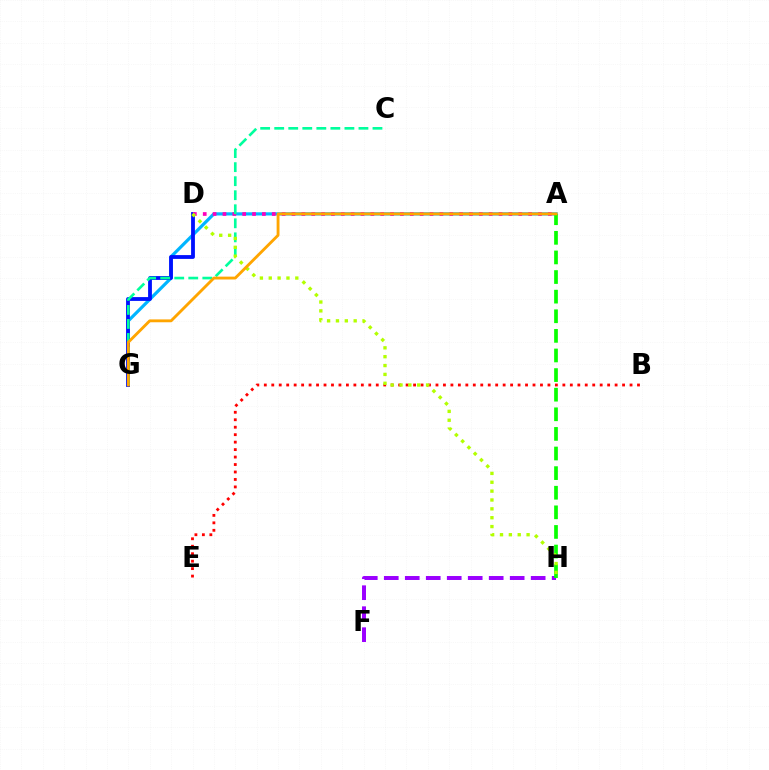{('A', 'G'): [{'color': '#00b5ff', 'line_style': 'solid', 'thickness': 2.29}, {'color': '#ffa500', 'line_style': 'solid', 'thickness': 2.06}], ('D', 'G'): [{'color': '#0010ff', 'line_style': 'solid', 'thickness': 2.74}], ('A', 'D'): [{'color': '#ff00bd', 'line_style': 'dotted', 'thickness': 2.68}], ('B', 'E'): [{'color': '#ff0000', 'line_style': 'dotted', 'thickness': 2.03}], ('F', 'H'): [{'color': '#9b00ff', 'line_style': 'dashed', 'thickness': 2.85}], ('C', 'G'): [{'color': '#00ff9d', 'line_style': 'dashed', 'thickness': 1.91}], ('A', 'H'): [{'color': '#08ff00', 'line_style': 'dashed', 'thickness': 2.66}], ('D', 'H'): [{'color': '#b3ff00', 'line_style': 'dotted', 'thickness': 2.41}]}